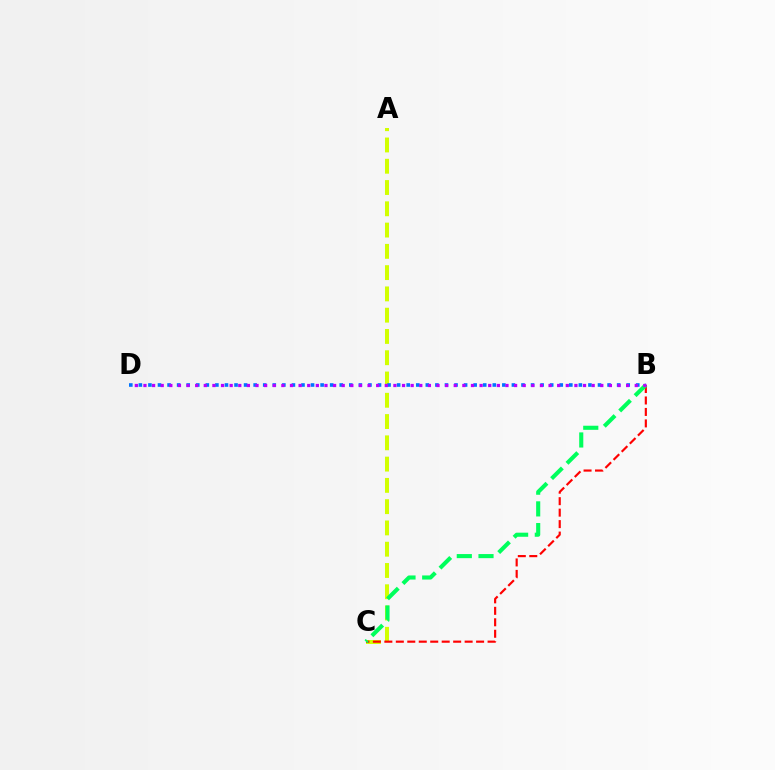{('A', 'C'): [{'color': '#d1ff00', 'line_style': 'dashed', 'thickness': 2.89}], ('B', 'C'): [{'color': '#ff0000', 'line_style': 'dashed', 'thickness': 1.56}, {'color': '#00ff5c', 'line_style': 'dashed', 'thickness': 2.95}], ('B', 'D'): [{'color': '#0074ff', 'line_style': 'dotted', 'thickness': 2.6}, {'color': '#b900ff', 'line_style': 'dotted', 'thickness': 2.34}]}